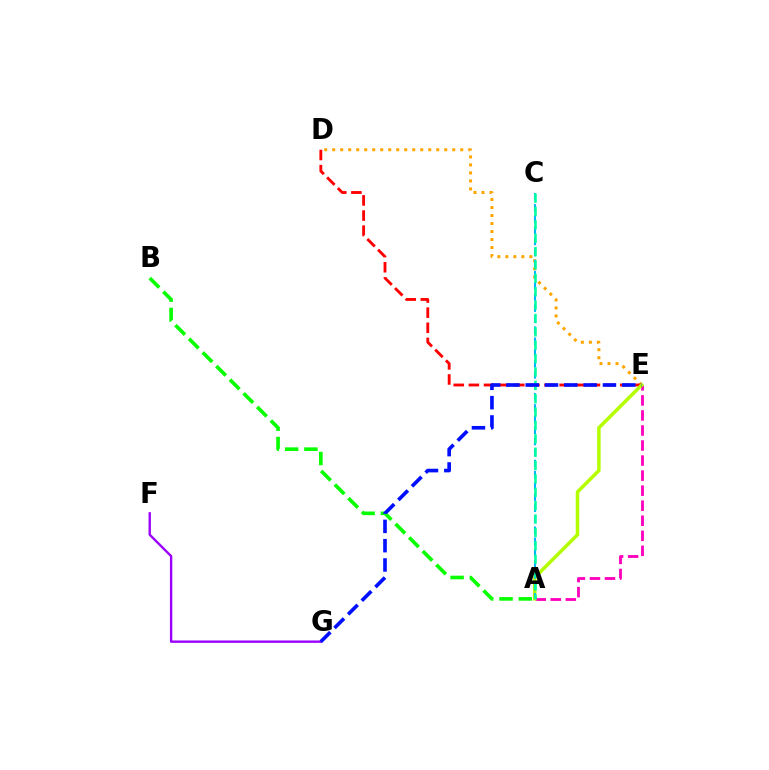{('D', 'E'): [{'color': '#ffa500', 'line_style': 'dotted', 'thickness': 2.17}, {'color': '#ff0000', 'line_style': 'dashed', 'thickness': 2.06}], ('F', 'G'): [{'color': '#9b00ff', 'line_style': 'solid', 'thickness': 1.71}], ('A', 'B'): [{'color': '#08ff00', 'line_style': 'dashed', 'thickness': 2.62}], ('A', 'E'): [{'color': '#ff00bd', 'line_style': 'dashed', 'thickness': 2.04}, {'color': '#b3ff00', 'line_style': 'solid', 'thickness': 2.51}], ('A', 'C'): [{'color': '#00b5ff', 'line_style': 'dashed', 'thickness': 1.51}, {'color': '#00ff9d', 'line_style': 'dashed', 'thickness': 1.82}], ('E', 'G'): [{'color': '#0010ff', 'line_style': 'dashed', 'thickness': 2.62}]}